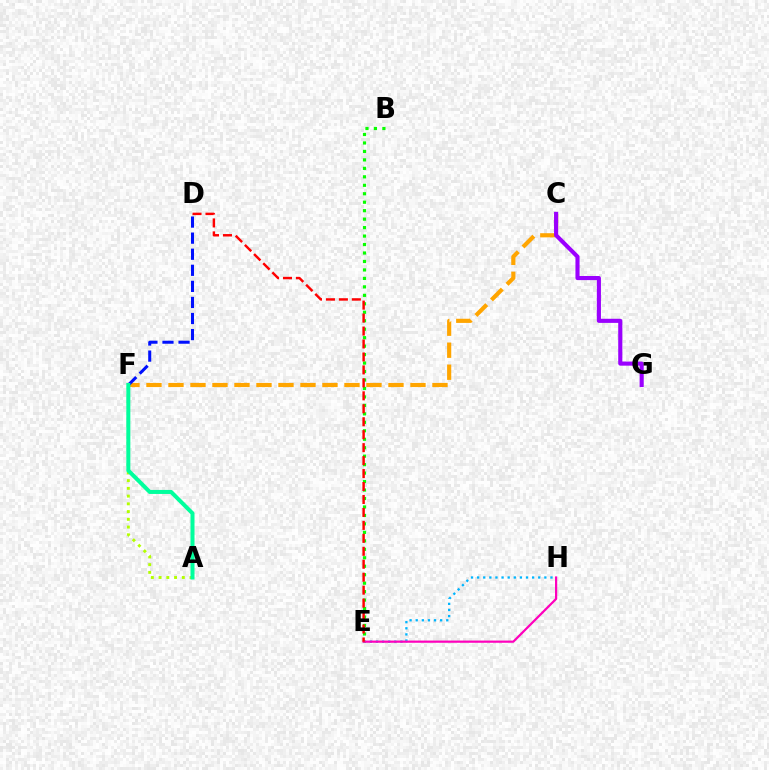{('C', 'F'): [{'color': '#ffa500', 'line_style': 'dashed', 'thickness': 2.99}], ('D', 'F'): [{'color': '#0010ff', 'line_style': 'dashed', 'thickness': 2.18}], ('C', 'G'): [{'color': '#9b00ff', 'line_style': 'solid', 'thickness': 2.96}], ('A', 'F'): [{'color': '#b3ff00', 'line_style': 'dotted', 'thickness': 2.1}, {'color': '#00ff9d', 'line_style': 'solid', 'thickness': 2.89}], ('E', 'H'): [{'color': '#00b5ff', 'line_style': 'dotted', 'thickness': 1.66}, {'color': '#ff00bd', 'line_style': 'solid', 'thickness': 1.59}], ('B', 'E'): [{'color': '#08ff00', 'line_style': 'dotted', 'thickness': 2.3}], ('D', 'E'): [{'color': '#ff0000', 'line_style': 'dashed', 'thickness': 1.76}]}